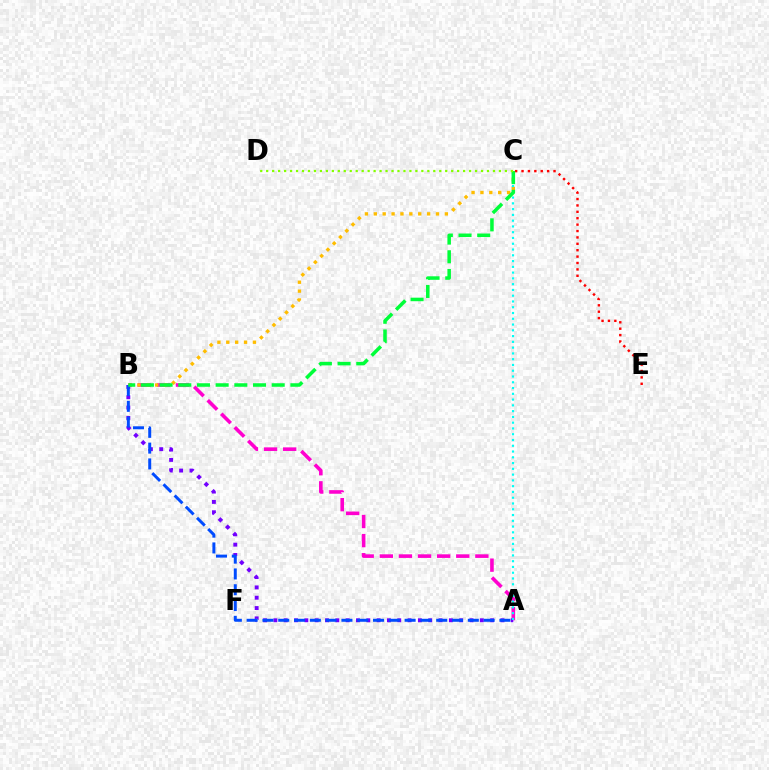{('A', 'B'): [{'color': '#ff00cf', 'line_style': 'dashed', 'thickness': 2.6}, {'color': '#7200ff', 'line_style': 'dotted', 'thickness': 2.8}, {'color': '#004bff', 'line_style': 'dashed', 'thickness': 2.15}], ('B', 'C'): [{'color': '#ffbd00', 'line_style': 'dotted', 'thickness': 2.41}, {'color': '#00ff39', 'line_style': 'dashed', 'thickness': 2.54}], ('C', 'E'): [{'color': '#ff0000', 'line_style': 'dotted', 'thickness': 1.74}], ('A', 'C'): [{'color': '#00fff6', 'line_style': 'dotted', 'thickness': 1.57}], ('C', 'D'): [{'color': '#84ff00', 'line_style': 'dotted', 'thickness': 1.62}]}